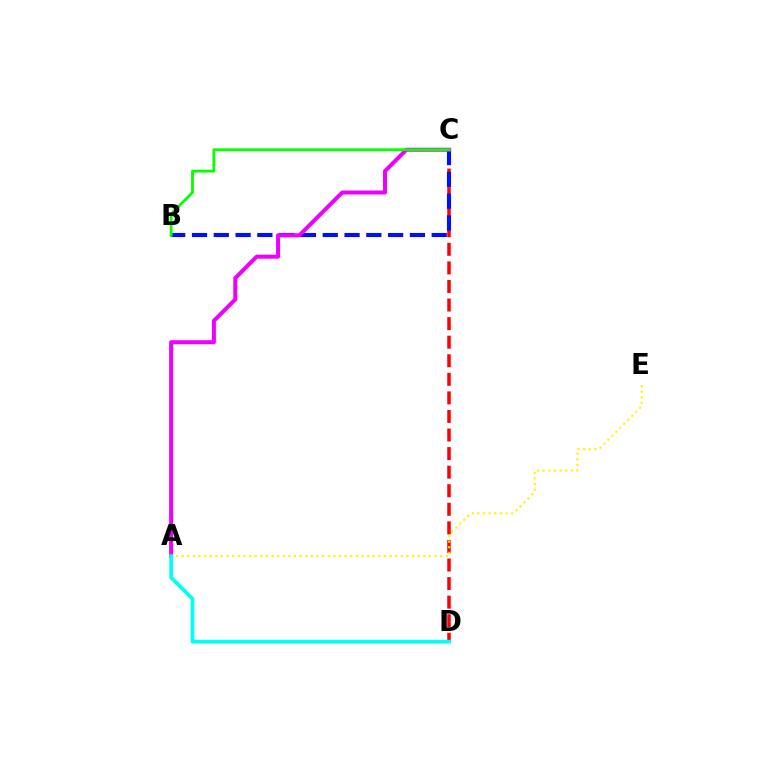{('C', 'D'): [{'color': '#ff0000', 'line_style': 'dashed', 'thickness': 2.52}], ('A', 'E'): [{'color': '#fcf500', 'line_style': 'dotted', 'thickness': 1.53}], ('B', 'C'): [{'color': '#0010ff', 'line_style': 'dashed', 'thickness': 2.96}, {'color': '#08ff00', 'line_style': 'solid', 'thickness': 2.03}], ('A', 'C'): [{'color': '#ee00ff', 'line_style': 'solid', 'thickness': 2.89}], ('A', 'D'): [{'color': '#00fff6', 'line_style': 'solid', 'thickness': 2.65}]}